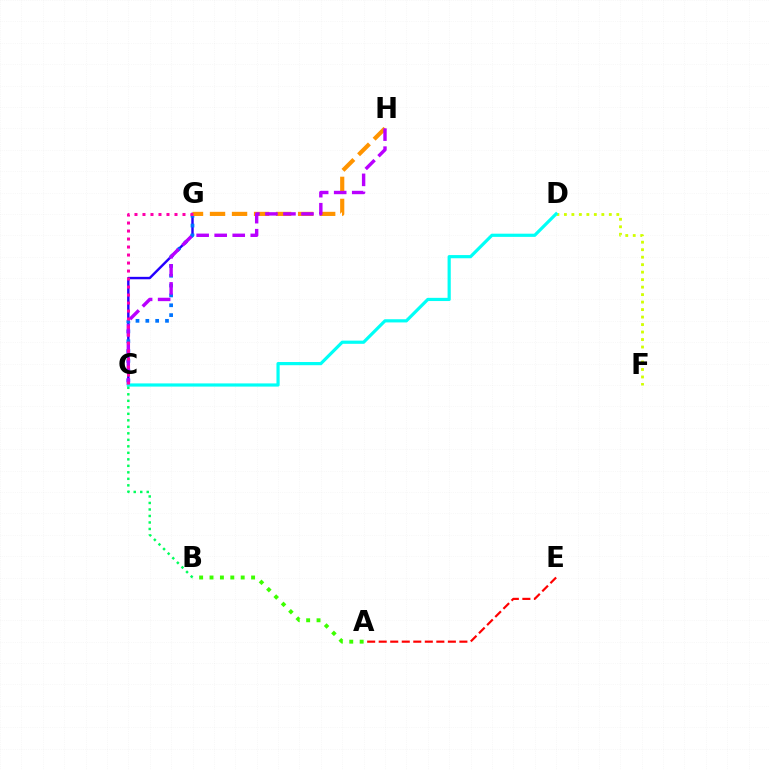{('C', 'G'): [{'color': '#2500ff', 'line_style': 'solid', 'thickness': 1.75}, {'color': '#0074ff', 'line_style': 'dotted', 'thickness': 2.67}, {'color': '#ff00ac', 'line_style': 'dotted', 'thickness': 2.17}], ('D', 'F'): [{'color': '#d1ff00', 'line_style': 'dotted', 'thickness': 2.03}], ('G', 'H'): [{'color': '#ff9400', 'line_style': 'dashed', 'thickness': 2.99}], ('C', 'H'): [{'color': '#b900ff', 'line_style': 'dashed', 'thickness': 2.45}], ('A', 'E'): [{'color': '#ff0000', 'line_style': 'dashed', 'thickness': 1.57}], ('C', 'D'): [{'color': '#00fff6', 'line_style': 'solid', 'thickness': 2.3}], ('A', 'B'): [{'color': '#3dff00', 'line_style': 'dotted', 'thickness': 2.82}], ('B', 'C'): [{'color': '#00ff5c', 'line_style': 'dotted', 'thickness': 1.77}]}